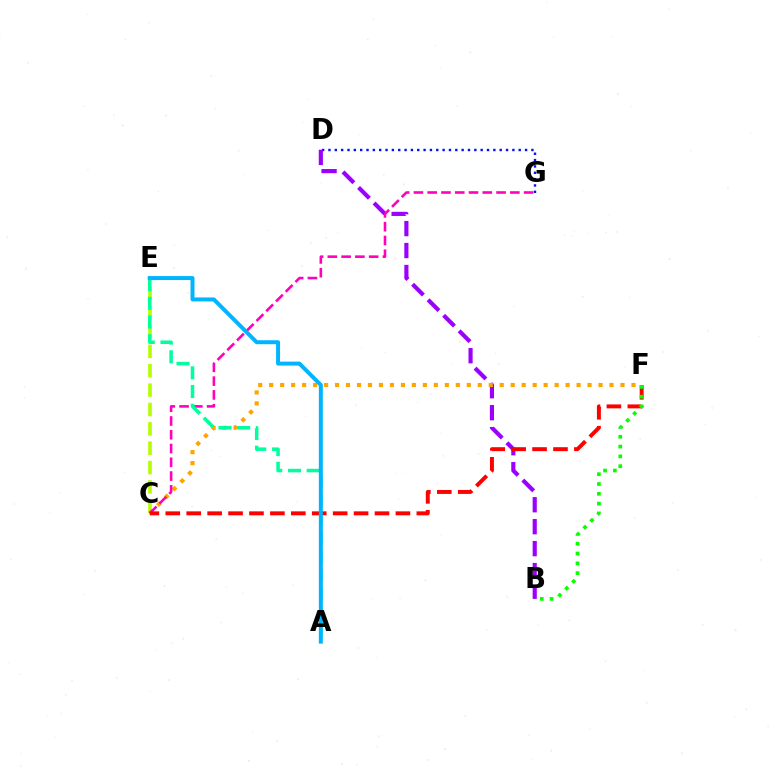{('D', 'G'): [{'color': '#0010ff', 'line_style': 'dotted', 'thickness': 1.72}], ('C', 'E'): [{'color': '#b3ff00', 'line_style': 'dashed', 'thickness': 2.63}], ('B', 'D'): [{'color': '#9b00ff', 'line_style': 'dashed', 'thickness': 2.98}], ('C', 'F'): [{'color': '#ffa500', 'line_style': 'dotted', 'thickness': 2.98}, {'color': '#ff0000', 'line_style': 'dashed', 'thickness': 2.84}], ('C', 'G'): [{'color': '#ff00bd', 'line_style': 'dashed', 'thickness': 1.87}], ('A', 'E'): [{'color': '#00ff9d', 'line_style': 'dashed', 'thickness': 2.54}, {'color': '#00b5ff', 'line_style': 'solid', 'thickness': 2.86}], ('B', 'F'): [{'color': '#08ff00', 'line_style': 'dotted', 'thickness': 2.66}]}